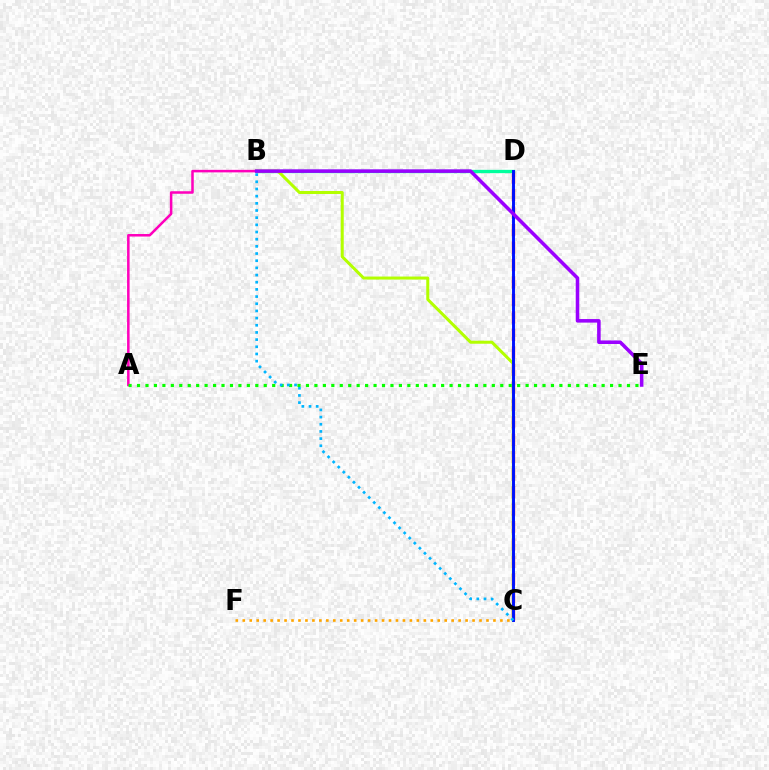{('C', 'D'): [{'color': '#ff0000', 'line_style': 'dashed', 'thickness': 2.37}, {'color': '#0010ff', 'line_style': 'solid', 'thickness': 2.1}], ('A', 'B'): [{'color': '#ff00bd', 'line_style': 'solid', 'thickness': 1.82}], ('B', 'D'): [{'color': '#00ff9d', 'line_style': 'solid', 'thickness': 2.39}], ('C', 'F'): [{'color': '#ffa500', 'line_style': 'dotted', 'thickness': 1.89}], ('A', 'E'): [{'color': '#08ff00', 'line_style': 'dotted', 'thickness': 2.3}], ('B', 'C'): [{'color': '#b3ff00', 'line_style': 'solid', 'thickness': 2.17}, {'color': '#00b5ff', 'line_style': 'dotted', 'thickness': 1.95}], ('B', 'E'): [{'color': '#9b00ff', 'line_style': 'solid', 'thickness': 2.55}]}